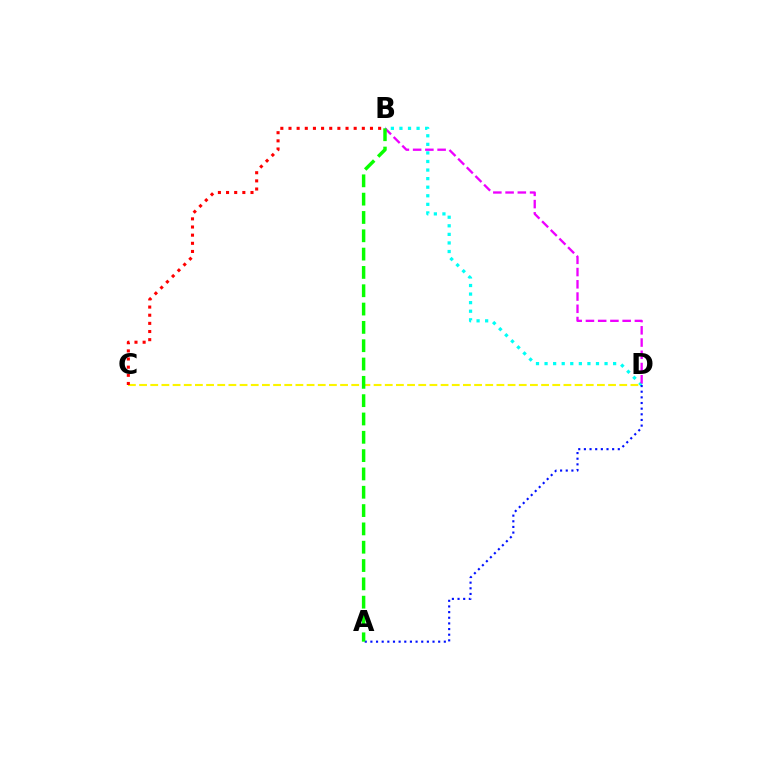{('C', 'D'): [{'color': '#fcf500', 'line_style': 'dashed', 'thickness': 1.52}], ('B', 'D'): [{'color': '#00fff6', 'line_style': 'dotted', 'thickness': 2.33}, {'color': '#ee00ff', 'line_style': 'dashed', 'thickness': 1.66}], ('A', 'D'): [{'color': '#0010ff', 'line_style': 'dotted', 'thickness': 1.53}], ('B', 'C'): [{'color': '#ff0000', 'line_style': 'dotted', 'thickness': 2.21}], ('A', 'B'): [{'color': '#08ff00', 'line_style': 'dashed', 'thickness': 2.49}]}